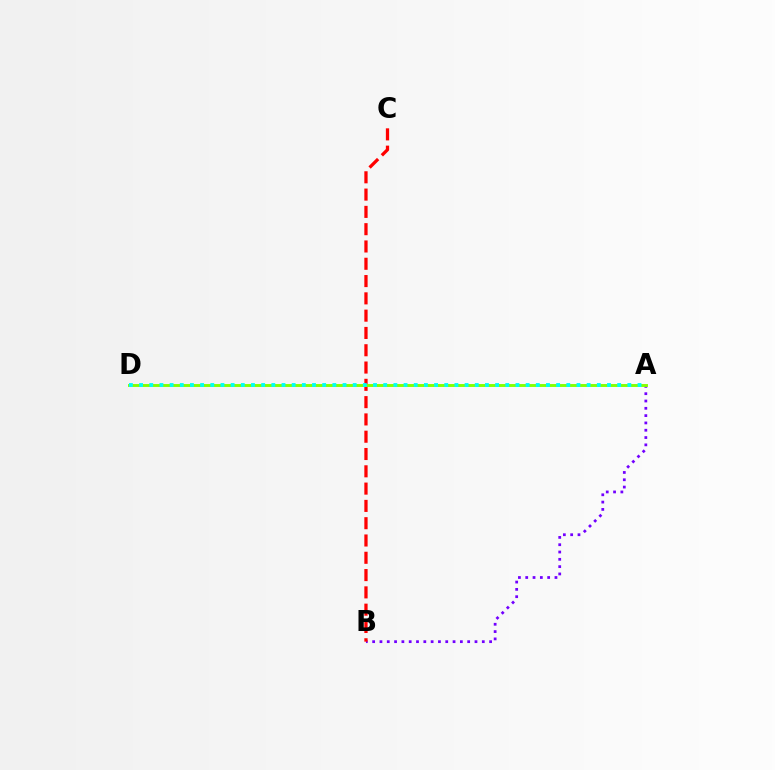{('A', 'B'): [{'color': '#7200ff', 'line_style': 'dotted', 'thickness': 1.99}], ('B', 'C'): [{'color': '#ff0000', 'line_style': 'dashed', 'thickness': 2.35}], ('A', 'D'): [{'color': '#84ff00', 'line_style': 'solid', 'thickness': 2.09}, {'color': '#00fff6', 'line_style': 'dotted', 'thickness': 2.76}]}